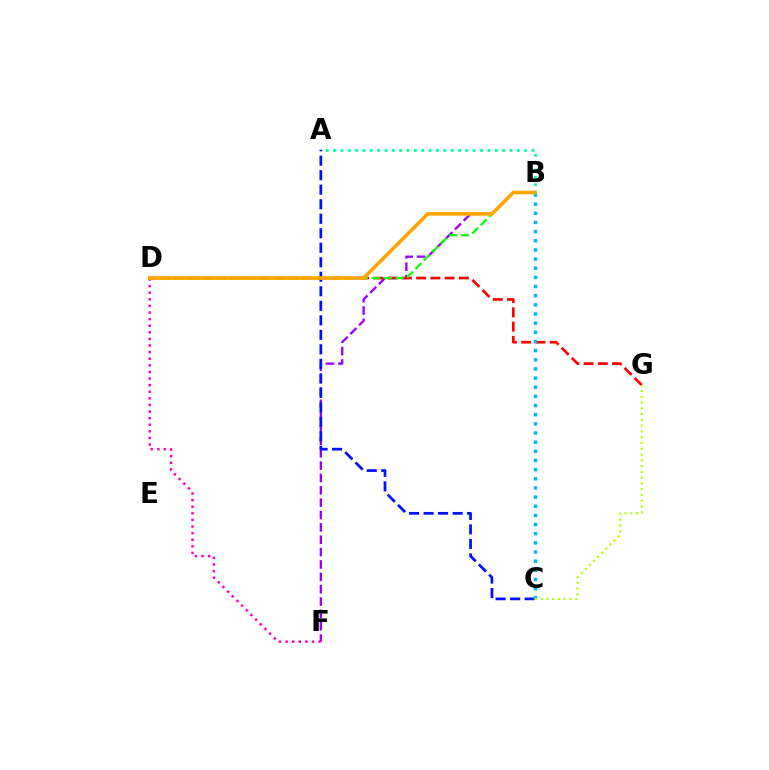{('B', 'F'): [{'color': '#9b00ff', 'line_style': 'dashed', 'thickness': 1.68}], ('D', 'G'): [{'color': '#ff0000', 'line_style': 'dashed', 'thickness': 1.94}], ('A', 'B'): [{'color': '#00ff9d', 'line_style': 'dotted', 'thickness': 2.0}], ('A', 'C'): [{'color': '#0010ff', 'line_style': 'dashed', 'thickness': 1.97}], ('D', 'F'): [{'color': '#ff00bd', 'line_style': 'dotted', 'thickness': 1.79}], ('B', 'C'): [{'color': '#00b5ff', 'line_style': 'dotted', 'thickness': 2.49}], ('B', 'D'): [{'color': '#08ff00', 'line_style': 'dashed', 'thickness': 1.61}, {'color': '#ffa500', 'line_style': 'solid', 'thickness': 2.59}], ('C', 'G'): [{'color': '#b3ff00', 'line_style': 'dotted', 'thickness': 1.57}]}